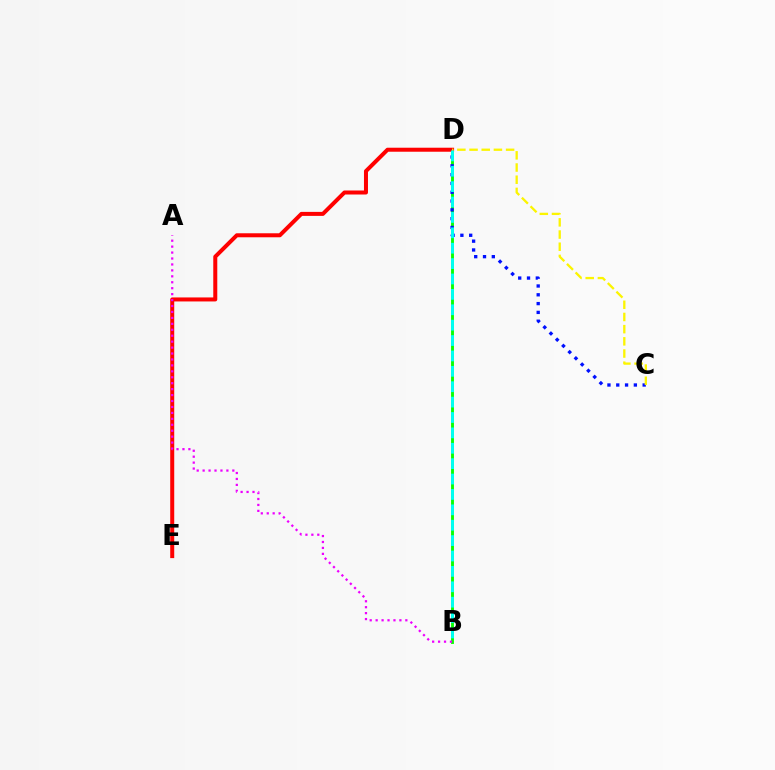{('B', 'D'): [{'color': '#08ff00', 'line_style': 'solid', 'thickness': 2.07}, {'color': '#00fff6', 'line_style': 'dashed', 'thickness': 2.09}], ('D', 'E'): [{'color': '#ff0000', 'line_style': 'solid', 'thickness': 2.88}], ('C', 'D'): [{'color': '#0010ff', 'line_style': 'dotted', 'thickness': 2.39}, {'color': '#fcf500', 'line_style': 'dashed', 'thickness': 1.66}], ('A', 'B'): [{'color': '#ee00ff', 'line_style': 'dotted', 'thickness': 1.61}]}